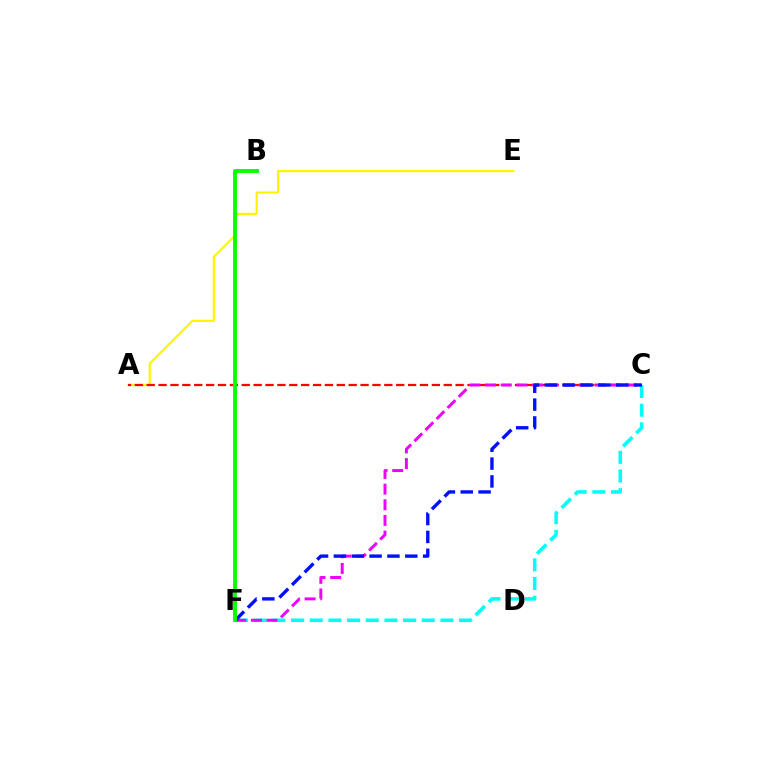{('A', 'E'): [{'color': '#fcf500', 'line_style': 'solid', 'thickness': 1.57}], ('C', 'F'): [{'color': '#00fff6', 'line_style': 'dashed', 'thickness': 2.54}, {'color': '#ee00ff', 'line_style': 'dashed', 'thickness': 2.13}, {'color': '#0010ff', 'line_style': 'dashed', 'thickness': 2.42}], ('A', 'C'): [{'color': '#ff0000', 'line_style': 'dashed', 'thickness': 1.61}], ('B', 'F'): [{'color': '#08ff00', 'line_style': 'solid', 'thickness': 2.76}]}